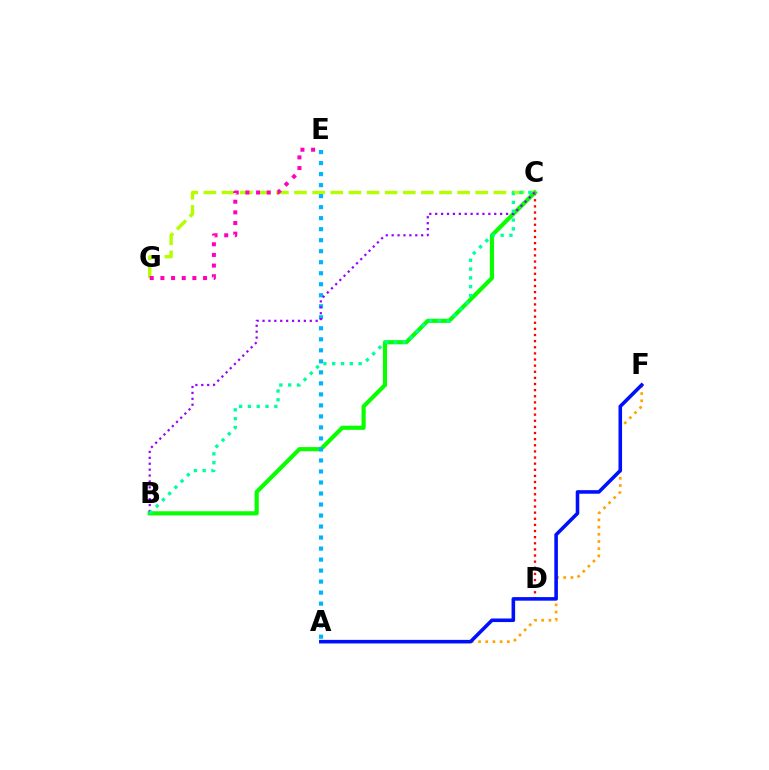{('A', 'F'): [{'color': '#ffa500', 'line_style': 'dotted', 'thickness': 1.96}, {'color': '#0010ff', 'line_style': 'solid', 'thickness': 2.57}], ('C', 'D'): [{'color': '#ff0000', 'line_style': 'dotted', 'thickness': 1.66}], ('C', 'G'): [{'color': '#b3ff00', 'line_style': 'dashed', 'thickness': 2.46}], ('B', 'C'): [{'color': '#08ff00', 'line_style': 'solid', 'thickness': 2.99}, {'color': '#9b00ff', 'line_style': 'dotted', 'thickness': 1.6}, {'color': '#00ff9d', 'line_style': 'dotted', 'thickness': 2.39}], ('A', 'E'): [{'color': '#00b5ff', 'line_style': 'dotted', 'thickness': 2.99}], ('E', 'G'): [{'color': '#ff00bd', 'line_style': 'dotted', 'thickness': 2.9}]}